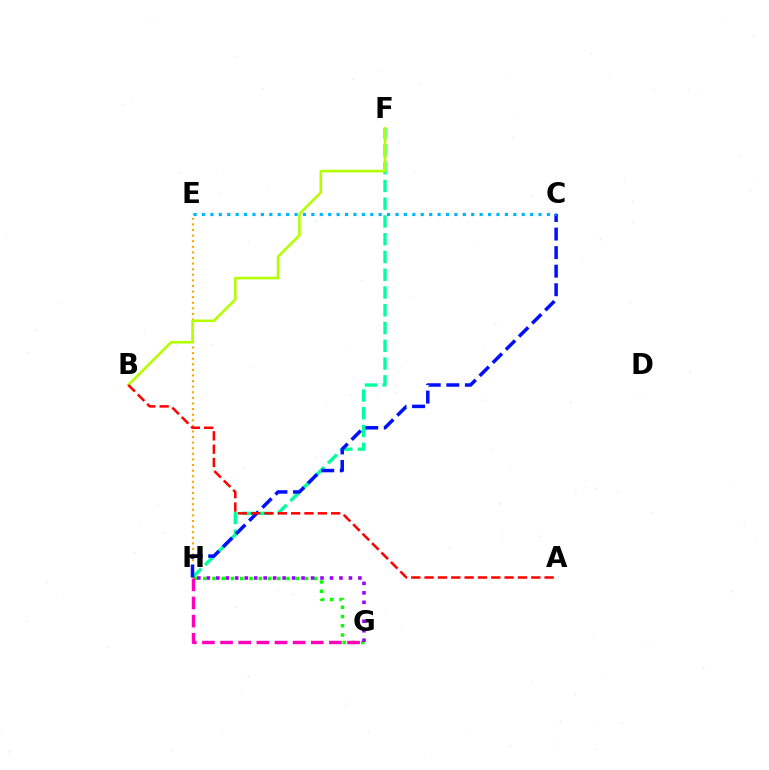{('F', 'H'): [{'color': '#00ff9d', 'line_style': 'dashed', 'thickness': 2.41}], ('G', 'H'): [{'color': '#08ff00', 'line_style': 'dotted', 'thickness': 2.51}, {'color': '#9b00ff', 'line_style': 'dotted', 'thickness': 2.57}, {'color': '#ff00bd', 'line_style': 'dashed', 'thickness': 2.46}], ('E', 'H'): [{'color': '#ffa500', 'line_style': 'dotted', 'thickness': 1.52}], ('B', 'F'): [{'color': '#b3ff00', 'line_style': 'solid', 'thickness': 1.88}], ('C', 'H'): [{'color': '#0010ff', 'line_style': 'dashed', 'thickness': 2.52}], ('A', 'B'): [{'color': '#ff0000', 'line_style': 'dashed', 'thickness': 1.81}], ('C', 'E'): [{'color': '#00b5ff', 'line_style': 'dotted', 'thickness': 2.29}]}